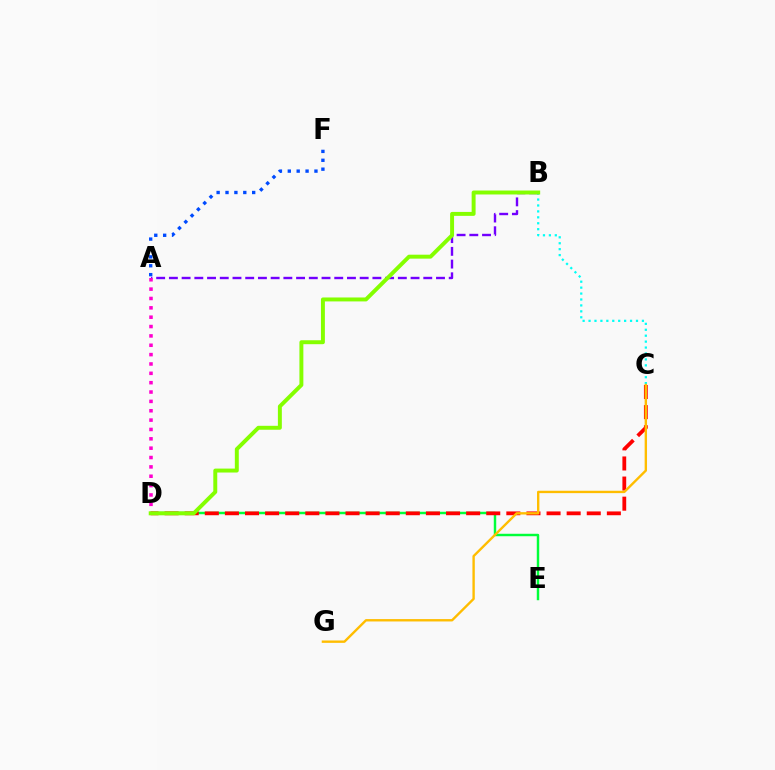{('D', 'E'): [{'color': '#00ff39', 'line_style': 'solid', 'thickness': 1.77}], ('A', 'B'): [{'color': '#7200ff', 'line_style': 'dashed', 'thickness': 1.73}], ('B', 'C'): [{'color': '#00fff6', 'line_style': 'dotted', 'thickness': 1.61}], ('A', 'D'): [{'color': '#ff00cf', 'line_style': 'dotted', 'thickness': 2.54}], ('C', 'D'): [{'color': '#ff0000', 'line_style': 'dashed', 'thickness': 2.73}], ('A', 'F'): [{'color': '#004bff', 'line_style': 'dotted', 'thickness': 2.41}], ('C', 'G'): [{'color': '#ffbd00', 'line_style': 'solid', 'thickness': 1.71}], ('B', 'D'): [{'color': '#84ff00', 'line_style': 'solid', 'thickness': 2.84}]}